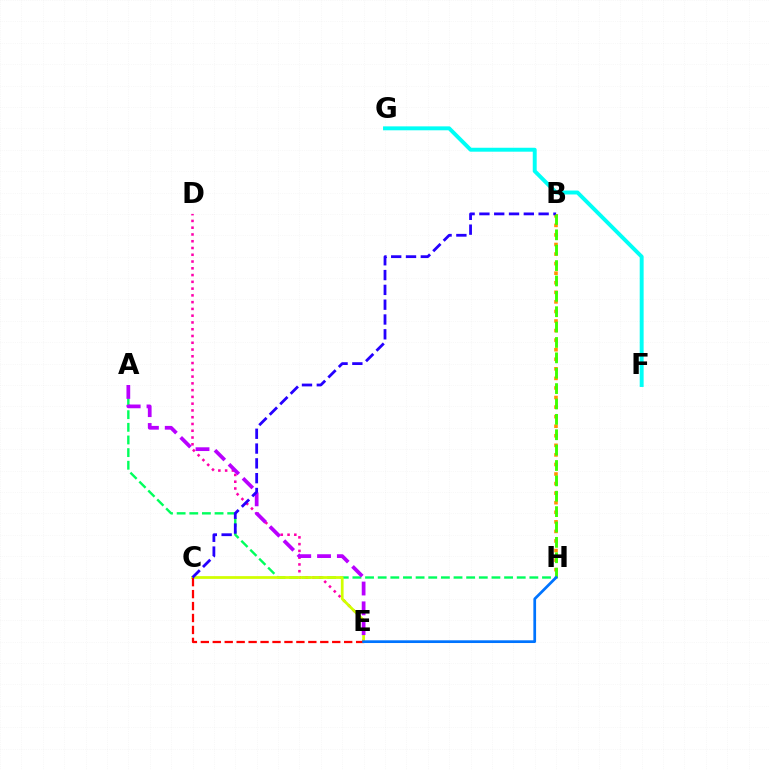{('A', 'H'): [{'color': '#00ff5c', 'line_style': 'dashed', 'thickness': 1.72}], ('D', 'E'): [{'color': '#ff00ac', 'line_style': 'dotted', 'thickness': 1.84}], ('C', 'E'): [{'color': '#d1ff00', 'line_style': 'solid', 'thickness': 1.97}, {'color': '#ff0000', 'line_style': 'dashed', 'thickness': 1.62}], ('A', 'E'): [{'color': '#b900ff', 'line_style': 'dashed', 'thickness': 2.69}], ('B', 'H'): [{'color': '#ff9400', 'line_style': 'dotted', 'thickness': 2.6}, {'color': '#3dff00', 'line_style': 'dashed', 'thickness': 2.09}], ('B', 'C'): [{'color': '#2500ff', 'line_style': 'dashed', 'thickness': 2.01}], ('F', 'G'): [{'color': '#00fff6', 'line_style': 'solid', 'thickness': 2.83}], ('E', 'H'): [{'color': '#0074ff', 'line_style': 'solid', 'thickness': 1.96}]}